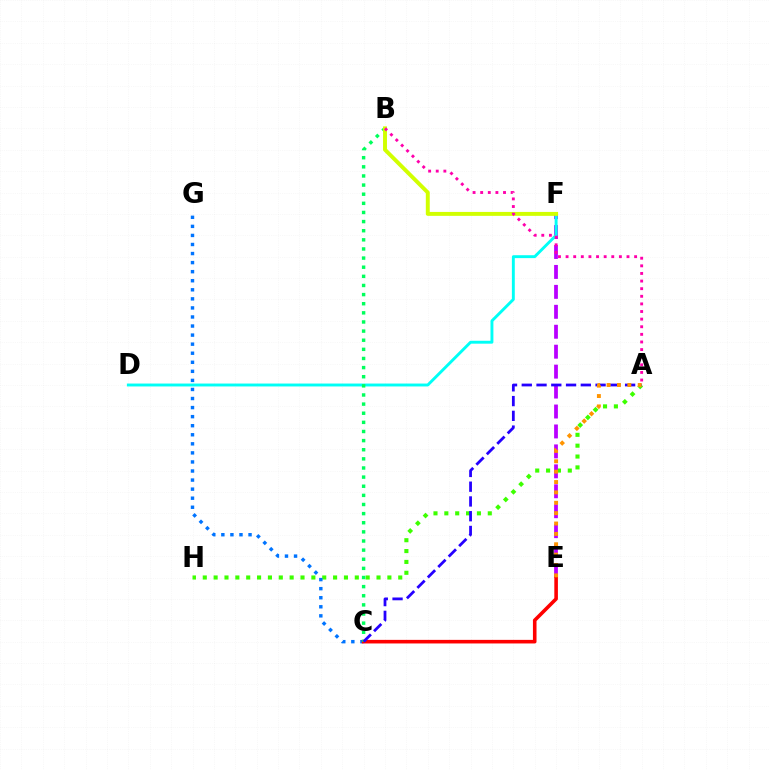{('A', 'H'): [{'color': '#3dff00', 'line_style': 'dotted', 'thickness': 2.95}], ('E', 'F'): [{'color': '#b900ff', 'line_style': 'dashed', 'thickness': 2.71}], ('C', 'G'): [{'color': '#0074ff', 'line_style': 'dotted', 'thickness': 2.46}], ('C', 'E'): [{'color': '#ff0000', 'line_style': 'solid', 'thickness': 2.58}], ('D', 'F'): [{'color': '#00fff6', 'line_style': 'solid', 'thickness': 2.09}], ('B', 'C'): [{'color': '#00ff5c', 'line_style': 'dotted', 'thickness': 2.48}], ('A', 'C'): [{'color': '#2500ff', 'line_style': 'dashed', 'thickness': 2.01}], ('B', 'F'): [{'color': '#d1ff00', 'line_style': 'solid', 'thickness': 2.83}], ('A', 'E'): [{'color': '#ff9400', 'line_style': 'dotted', 'thickness': 2.82}], ('A', 'B'): [{'color': '#ff00ac', 'line_style': 'dotted', 'thickness': 2.07}]}